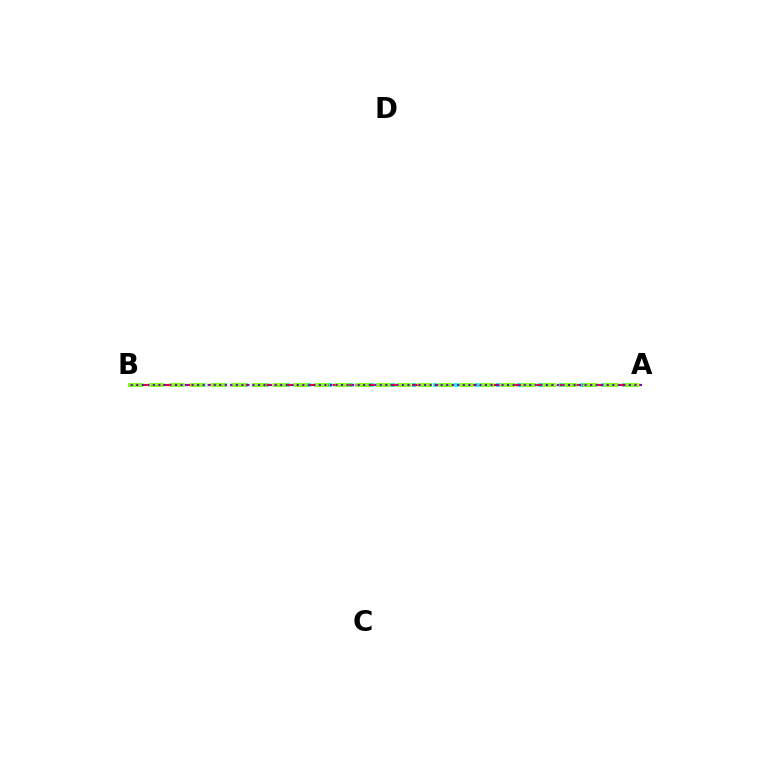{('A', 'B'): [{'color': '#00fff6', 'line_style': 'dotted', 'thickness': 2.86}, {'color': '#ff0000', 'line_style': 'dashed', 'thickness': 1.54}, {'color': '#84ff00', 'line_style': 'dashed', 'thickness': 2.81}, {'color': '#7200ff', 'line_style': 'dotted', 'thickness': 1.5}]}